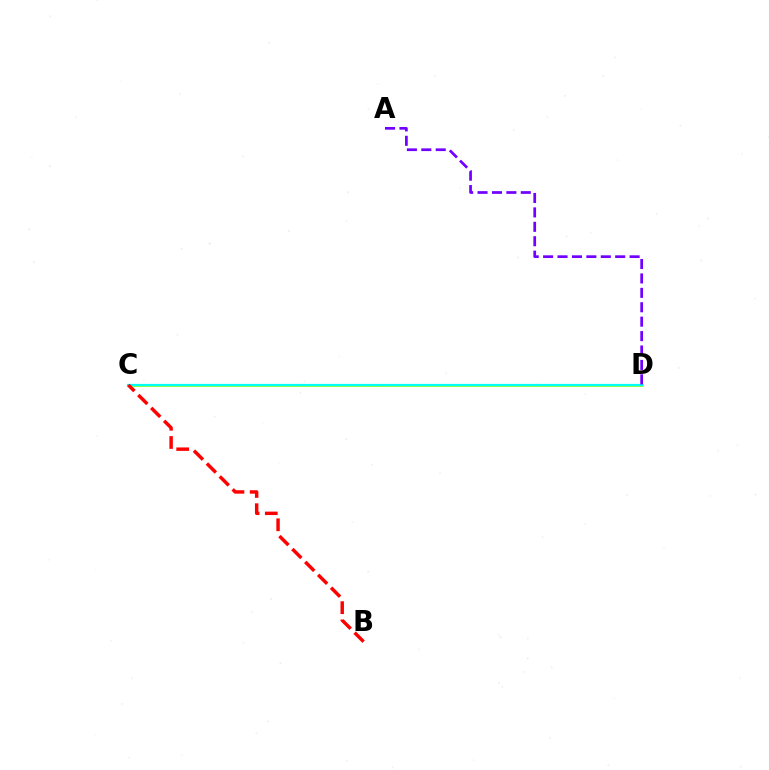{('C', 'D'): [{'color': '#84ff00', 'line_style': 'solid', 'thickness': 1.86}, {'color': '#00fff6', 'line_style': 'solid', 'thickness': 1.59}], ('B', 'C'): [{'color': '#ff0000', 'line_style': 'dashed', 'thickness': 2.48}], ('A', 'D'): [{'color': '#7200ff', 'line_style': 'dashed', 'thickness': 1.96}]}